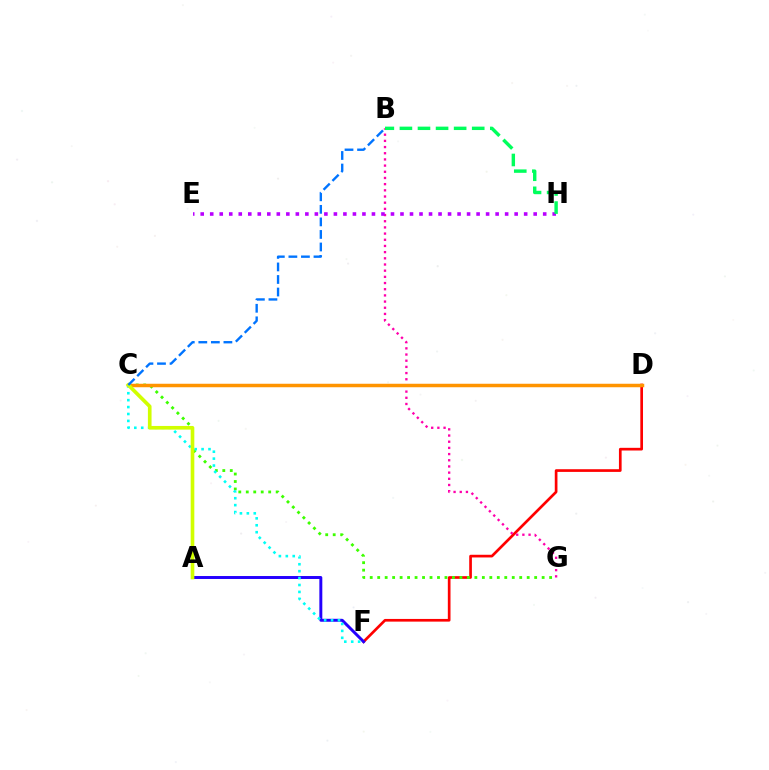{('D', 'F'): [{'color': '#ff0000', 'line_style': 'solid', 'thickness': 1.93}], ('B', 'G'): [{'color': '#ff00ac', 'line_style': 'dotted', 'thickness': 1.68}], ('C', 'G'): [{'color': '#3dff00', 'line_style': 'dotted', 'thickness': 2.03}], ('A', 'F'): [{'color': '#2500ff', 'line_style': 'solid', 'thickness': 2.13}], ('C', 'D'): [{'color': '#ff9400', 'line_style': 'solid', 'thickness': 2.52}], ('C', 'F'): [{'color': '#00fff6', 'line_style': 'dotted', 'thickness': 1.88}], ('E', 'H'): [{'color': '#b900ff', 'line_style': 'dotted', 'thickness': 2.58}], ('B', 'H'): [{'color': '#00ff5c', 'line_style': 'dashed', 'thickness': 2.46}], ('A', 'C'): [{'color': '#d1ff00', 'line_style': 'solid', 'thickness': 2.63}], ('B', 'C'): [{'color': '#0074ff', 'line_style': 'dashed', 'thickness': 1.7}]}